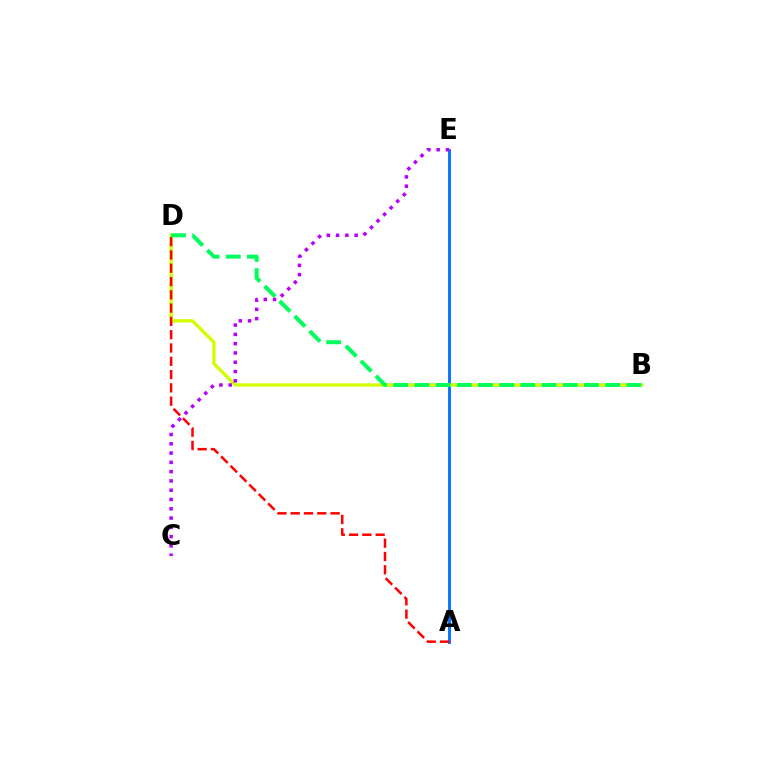{('A', 'E'): [{'color': '#0074ff', 'line_style': 'solid', 'thickness': 2.07}], ('B', 'D'): [{'color': '#d1ff00', 'line_style': 'solid', 'thickness': 2.4}, {'color': '#00ff5c', 'line_style': 'dashed', 'thickness': 2.88}], ('A', 'D'): [{'color': '#ff0000', 'line_style': 'dashed', 'thickness': 1.81}], ('C', 'E'): [{'color': '#b900ff', 'line_style': 'dotted', 'thickness': 2.52}]}